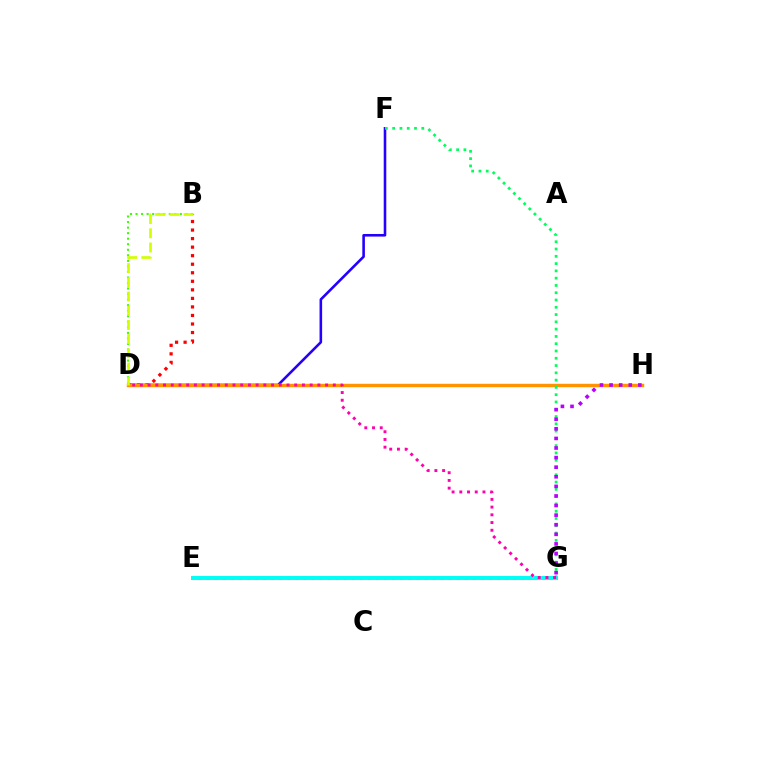{('B', 'D'): [{'color': '#3dff00', 'line_style': 'dotted', 'thickness': 1.51}, {'color': '#ff0000', 'line_style': 'dotted', 'thickness': 2.32}, {'color': '#d1ff00', 'line_style': 'dashed', 'thickness': 1.93}], ('D', 'F'): [{'color': '#2500ff', 'line_style': 'solid', 'thickness': 1.86}], ('E', 'G'): [{'color': '#0074ff', 'line_style': 'dotted', 'thickness': 2.19}, {'color': '#00fff6', 'line_style': 'solid', 'thickness': 2.85}], ('D', 'H'): [{'color': '#ff9400', 'line_style': 'solid', 'thickness': 2.48}], ('F', 'G'): [{'color': '#00ff5c', 'line_style': 'dotted', 'thickness': 1.98}], ('D', 'G'): [{'color': '#ff00ac', 'line_style': 'dotted', 'thickness': 2.1}], ('G', 'H'): [{'color': '#b900ff', 'line_style': 'dotted', 'thickness': 2.61}]}